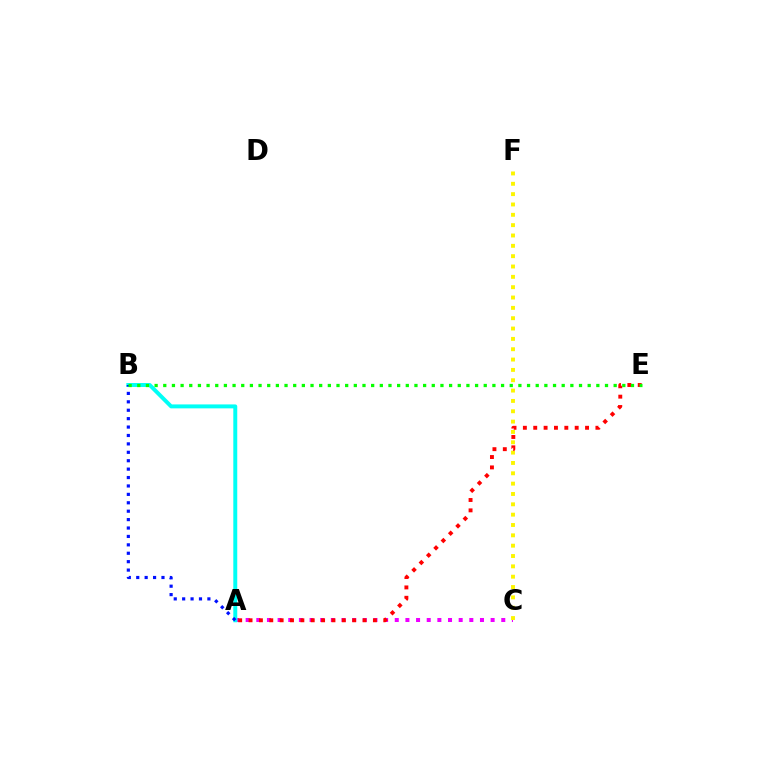{('A', 'C'): [{'color': '#ee00ff', 'line_style': 'dotted', 'thickness': 2.89}], ('A', 'B'): [{'color': '#00fff6', 'line_style': 'solid', 'thickness': 2.84}, {'color': '#0010ff', 'line_style': 'dotted', 'thickness': 2.29}], ('C', 'F'): [{'color': '#fcf500', 'line_style': 'dotted', 'thickness': 2.81}], ('A', 'E'): [{'color': '#ff0000', 'line_style': 'dotted', 'thickness': 2.82}], ('B', 'E'): [{'color': '#08ff00', 'line_style': 'dotted', 'thickness': 2.35}]}